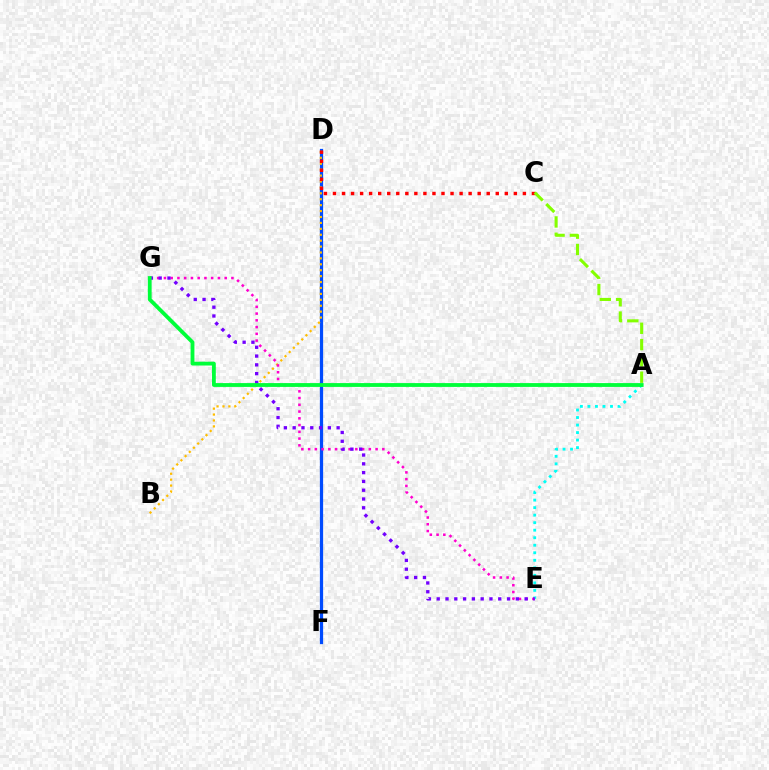{('D', 'F'): [{'color': '#004bff', 'line_style': 'solid', 'thickness': 2.33}], ('A', 'E'): [{'color': '#00fff6', 'line_style': 'dotted', 'thickness': 2.04}], ('B', 'D'): [{'color': '#ffbd00', 'line_style': 'dotted', 'thickness': 1.61}], ('C', 'D'): [{'color': '#ff0000', 'line_style': 'dotted', 'thickness': 2.46}], ('E', 'G'): [{'color': '#ff00cf', 'line_style': 'dotted', 'thickness': 1.83}, {'color': '#7200ff', 'line_style': 'dotted', 'thickness': 2.39}], ('A', 'G'): [{'color': '#00ff39', 'line_style': 'solid', 'thickness': 2.75}], ('A', 'C'): [{'color': '#84ff00', 'line_style': 'dashed', 'thickness': 2.22}]}